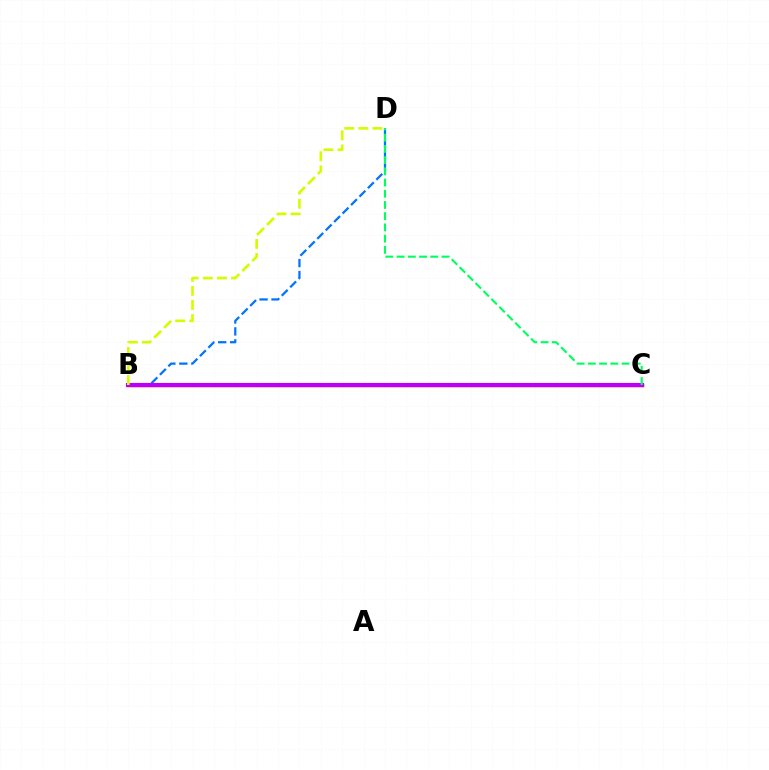{('B', 'D'): [{'color': '#0074ff', 'line_style': 'dashed', 'thickness': 1.62}, {'color': '#d1ff00', 'line_style': 'dashed', 'thickness': 1.91}], ('B', 'C'): [{'color': '#ff0000', 'line_style': 'solid', 'thickness': 2.46}, {'color': '#b900ff', 'line_style': 'solid', 'thickness': 2.97}], ('C', 'D'): [{'color': '#00ff5c', 'line_style': 'dashed', 'thickness': 1.52}]}